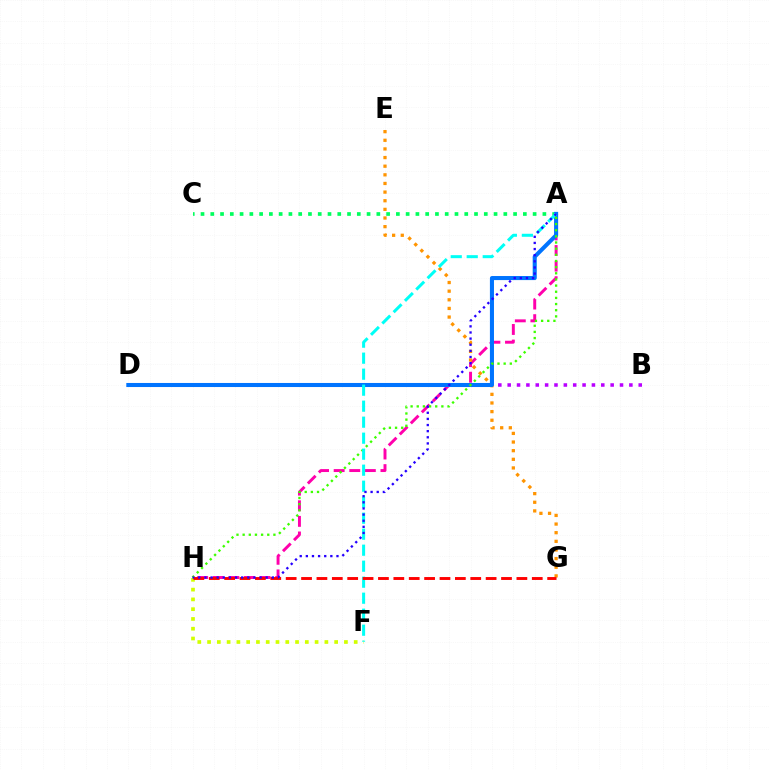{('A', 'H'): [{'color': '#ff00ac', 'line_style': 'dashed', 'thickness': 2.12}, {'color': '#3dff00', 'line_style': 'dotted', 'thickness': 1.67}, {'color': '#2500ff', 'line_style': 'dotted', 'thickness': 1.66}], ('A', 'C'): [{'color': '#00ff5c', 'line_style': 'dotted', 'thickness': 2.65}], ('B', 'D'): [{'color': '#b900ff', 'line_style': 'dotted', 'thickness': 2.54}], ('F', 'H'): [{'color': '#d1ff00', 'line_style': 'dotted', 'thickness': 2.66}], ('E', 'G'): [{'color': '#ff9400', 'line_style': 'dotted', 'thickness': 2.35}], ('A', 'D'): [{'color': '#0074ff', 'line_style': 'solid', 'thickness': 2.92}], ('A', 'F'): [{'color': '#00fff6', 'line_style': 'dashed', 'thickness': 2.17}], ('G', 'H'): [{'color': '#ff0000', 'line_style': 'dashed', 'thickness': 2.09}]}